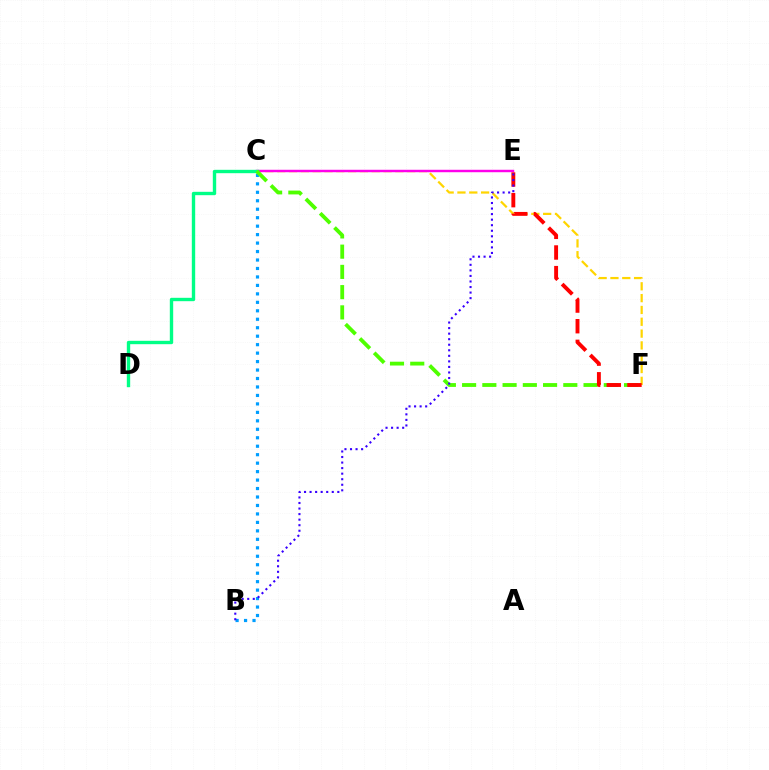{('C', 'F'): [{'color': '#ffd500', 'line_style': 'dashed', 'thickness': 1.61}, {'color': '#4fff00', 'line_style': 'dashed', 'thickness': 2.75}], ('C', 'E'): [{'color': '#ff00ed', 'line_style': 'solid', 'thickness': 1.76}], ('B', 'C'): [{'color': '#009eff', 'line_style': 'dotted', 'thickness': 2.3}], ('C', 'D'): [{'color': '#00ff86', 'line_style': 'solid', 'thickness': 2.43}], ('E', 'F'): [{'color': '#ff0000', 'line_style': 'dashed', 'thickness': 2.8}], ('B', 'E'): [{'color': '#3700ff', 'line_style': 'dotted', 'thickness': 1.51}]}